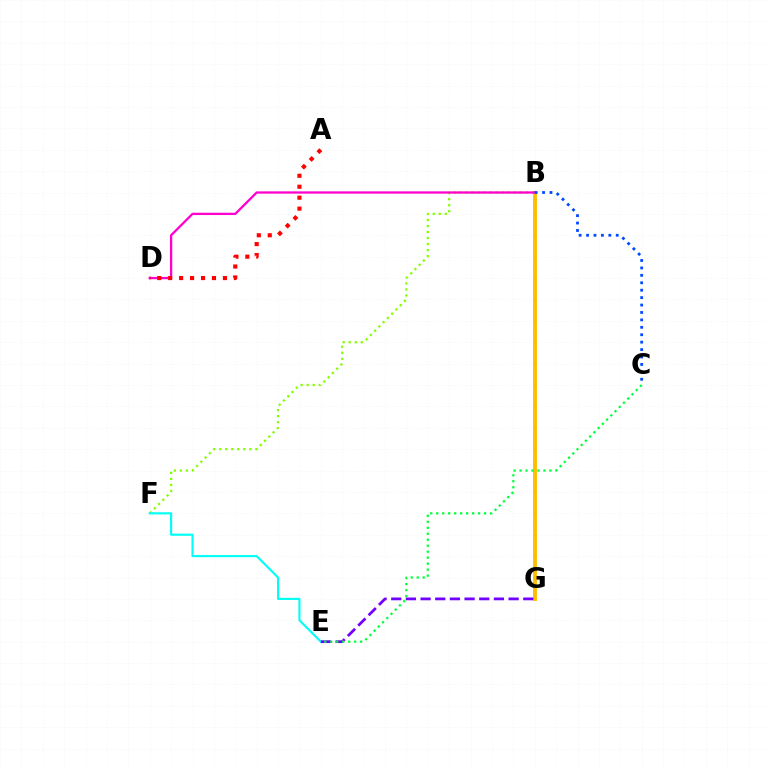{('B', 'G'): [{'color': '#ffbd00', 'line_style': 'solid', 'thickness': 2.78}], ('B', 'F'): [{'color': '#84ff00', 'line_style': 'dotted', 'thickness': 1.64}], ('B', 'D'): [{'color': '#ff00cf', 'line_style': 'solid', 'thickness': 1.64}], ('A', 'D'): [{'color': '#ff0000', 'line_style': 'dotted', 'thickness': 2.98}], ('E', 'F'): [{'color': '#00fff6', 'line_style': 'solid', 'thickness': 1.54}], ('E', 'G'): [{'color': '#7200ff', 'line_style': 'dashed', 'thickness': 1.99}], ('B', 'C'): [{'color': '#004bff', 'line_style': 'dotted', 'thickness': 2.02}], ('C', 'E'): [{'color': '#00ff39', 'line_style': 'dotted', 'thickness': 1.62}]}